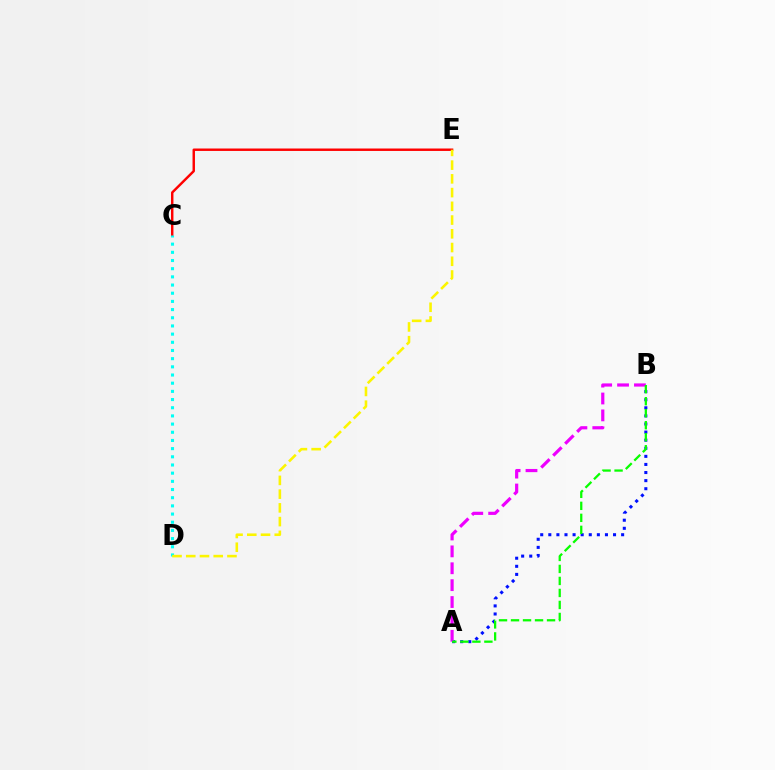{('A', 'B'): [{'color': '#0010ff', 'line_style': 'dotted', 'thickness': 2.2}, {'color': '#ee00ff', 'line_style': 'dashed', 'thickness': 2.29}, {'color': '#08ff00', 'line_style': 'dashed', 'thickness': 1.63}], ('C', 'E'): [{'color': '#ff0000', 'line_style': 'solid', 'thickness': 1.76}], ('C', 'D'): [{'color': '#00fff6', 'line_style': 'dotted', 'thickness': 2.22}], ('D', 'E'): [{'color': '#fcf500', 'line_style': 'dashed', 'thickness': 1.87}]}